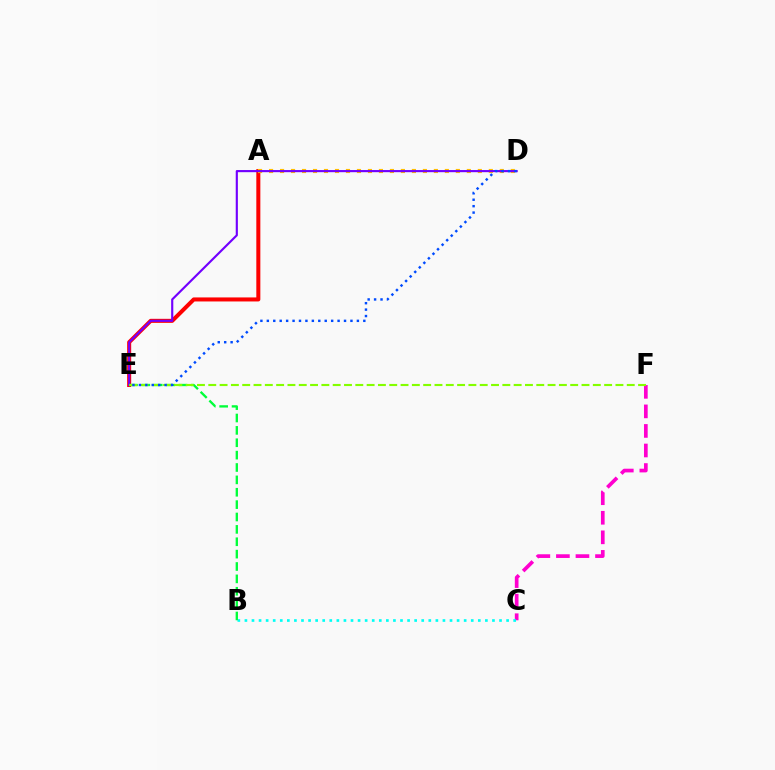{('A', 'E'): [{'color': '#ff0000', 'line_style': 'solid', 'thickness': 2.9}], ('C', 'F'): [{'color': '#ff00cf', 'line_style': 'dashed', 'thickness': 2.66}], ('B', 'C'): [{'color': '#00fff6', 'line_style': 'dotted', 'thickness': 1.92}], ('A', 'D'): [{'color': '#ffbd00', 'line_style': 'dotted', 'thickness': 2.99}], ('D', 'E'): [{'color': '#7200ff', 'line_style': 'solid', 'thickness': 1.54}, {'color': '#004bff', 'line_style': 'dotted', 'thickness': 1.75}], ('B', 'E'): [{'color': '#00ff39', 'line_style': 'dashed', 'thickness': 1.68}], ('E', 'F'): [{'color': '#84ff00', 'line_style': 'dashed', 'thickness': 1.54}]}